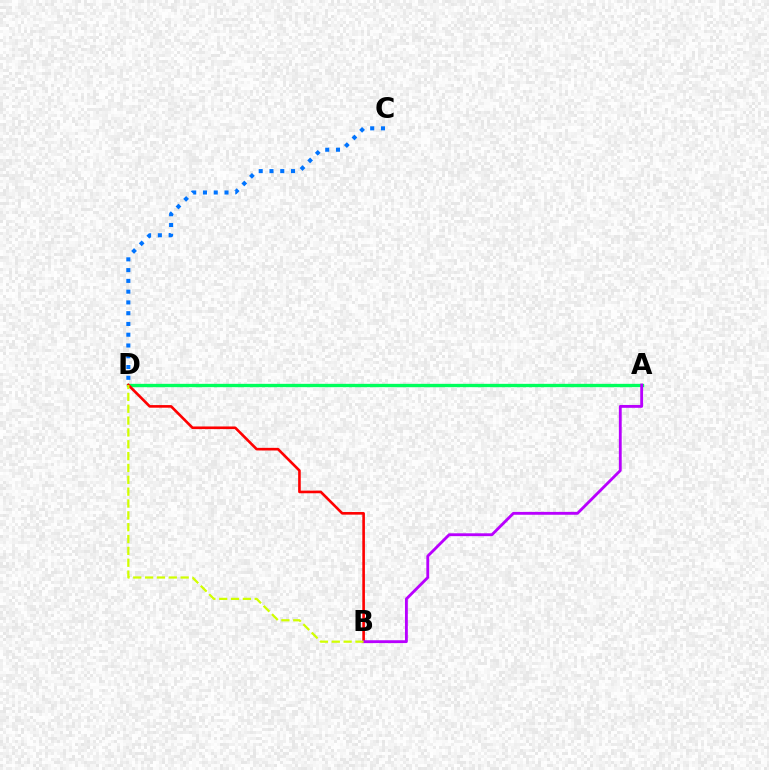{('A', 'D'): [{'color': '#00ff5c', 'line_style': 'solid', 'thickness': 2.4}], ('B', 'D'): [{'color': '#ff0000', 'line_style': 'solid', 'thickness': 1.89}, {'color': '#d1ff00', 'line_style': 'dashed', 'thickness': 1.61}], ('A', 'B'): [{'color': '#b900ff', 'line_style': 'solid', 'thickness': 2.05}], ('C', 'D'): [{'color': '#0074ff', 'line_style': 'dotted', 'thickness': 2.93}]}